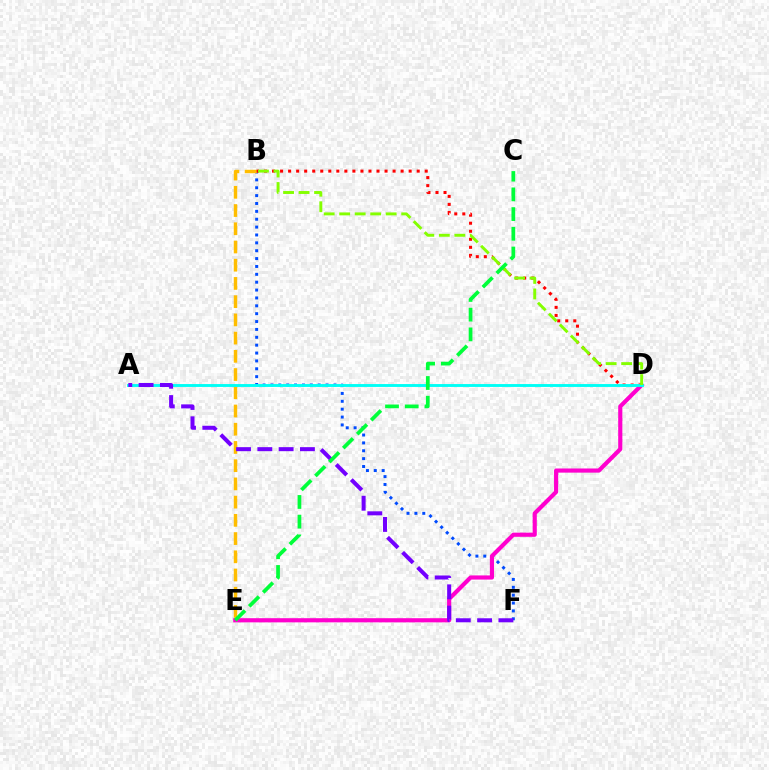{('B', 'F'): [{'color': '#004bff', 'line_style': 'dotted', 'thickness': 2.14}], ('B', 'E'): [{'color': '#ffbd00', 'line_style': 'dashed', 'thickness': 2.48}], ('D', 'E'): [{'color': '#ff00cf', 'line_style': 'solid', 'thickness': 2.99}], ('B', 'D'): [{'color': '#ff0000', 'line_style': 'dotted', 'thickness': 2.18}, {'color': '#84ff00', 'line_style': 'dashed', 'thickness': 2.11}], ('A', 'D'): [{'color': '#00fff6', 'line_style': 'solid', 'thickness': 2.07}], ('A', 'F'): [{'color': '#7200ff', 'line_style': 'dashed', 'thickness': 2.89}], ('C', 'E'): [{'color': '#00ff39', 'line_style': 'dashed', 'thickness': 2.68}]}